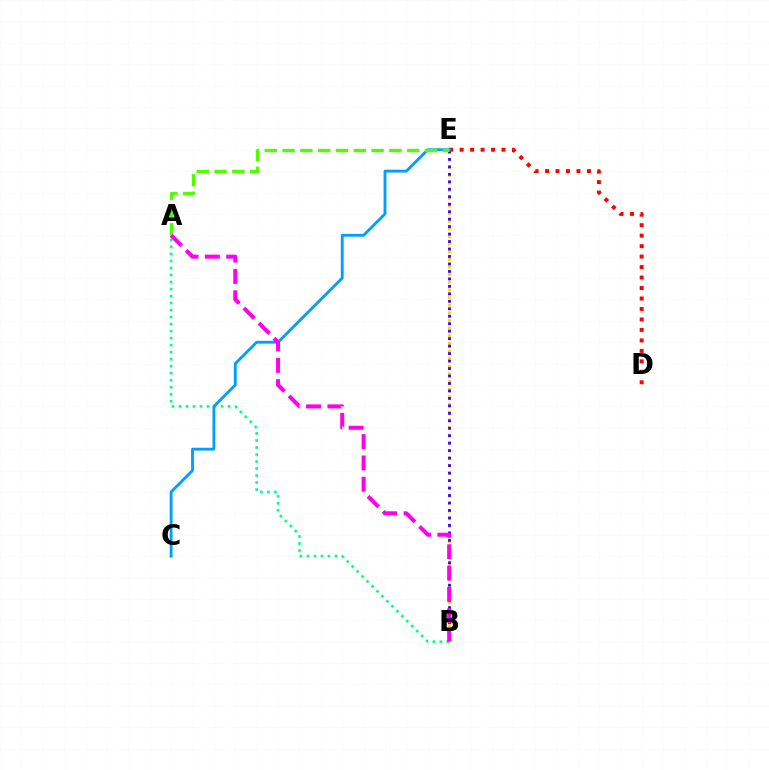{('B', 'E'): [{'color': '#ffd500', 'line_style': 'dotted', 'thickness': 2.07}, {'color': '#3700ff', 'line_style': 'dotted', 'thickness': 2.03}], ('A', 'B'): [{'color': '#00ff86', 'line_style': 'dotted', 'thickness': 1.91}, {'color': '#ff00ed', 'line_style': 'dashed', 'thickness': 2.9}], ('D', 'E'): [{'color': '#ff0000', 'line_style': 'dotted', 'thickness': 2.85}], ('C', 'E'): [{'color': '#009eff', 'line_style': 'solid', 'thickness': 2.05}], ('A', 'E'): [{'color': '#4fff00', 'line_style': 'dashed', 'thickness': 2.42}]}